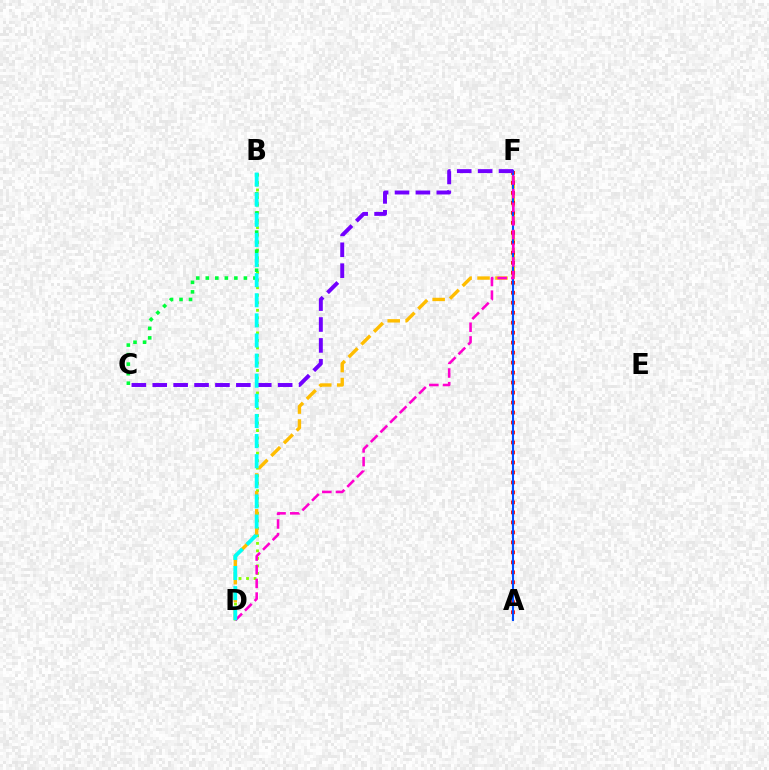{('B', 'D'): [{'color': '#84ff00', 'line_style': 'dotted', 'thickness': 2.04}, {'color': '#00fff6', 'line_style': 'dashed', 'thickness': 2.73}], ('B', 'C'): [{'color': '#00ff39', 'line_style': 'dotted', 'thickness': 2.59}], ('D', 'F'): [{'color': '#ffbd00', 'line_style': 'dashed', 'thickness': 2.44}, {'color': '#ff00cf', 'line_style': 'dashed', 'thickness': 1.86}], ('A', 'F'): [{'color': '#ff0000', 'line_style': 'dotted', 'thickness': 2.71}, {'color': '#004bff', 'line_style': 'solid', 'thickness': 1.5}], ('C', 'F'): [{'color': '#7200ff', 'line_style': 'dashed', 'thickness': 2.84}]}